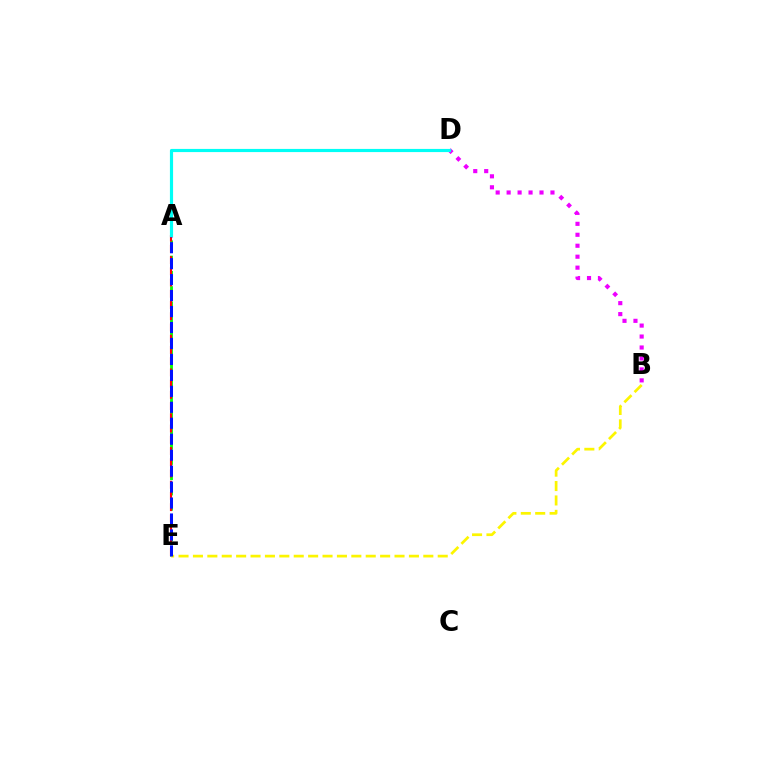{('A', 'E'): [{'color': '#08ff00', 'line_style': 'dashed', 'thickness': 2.07}, {'color': '#ff0000', 'line_style': 'dashed', 'thickness': 1.53}, {'color': '#0010ff', 'line_style': 'dashed', 'thickness': 2.17}], ('B', 'D'): [{'color': '#ee00ff', 'line_style': 'dotted', 'thickness': 2.98}], ('B', 'E'): [{'color': '#fcf500', 'line_style': 'dashed', 'thickness': 1.96}], ('A', 'D'): [{'color': '#00fff6', 'line_style': 'solid', 'thickness': 2.28}]}